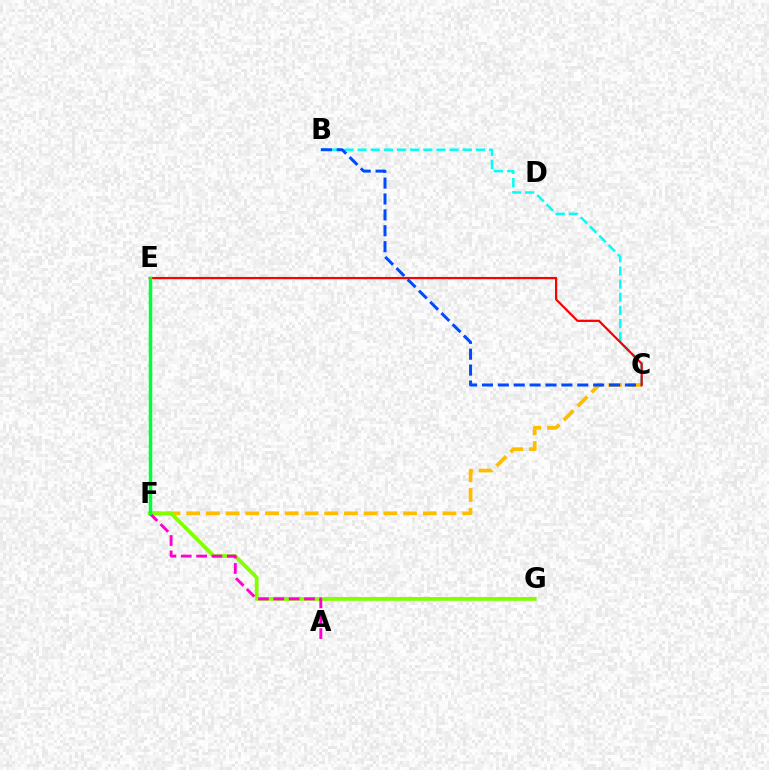{('B', 'C'): [{'color': '#00fff6', 'line_style': 'dashed', 'thickness': 1.79}, {'color': '#004bff', 'line_style': 'dashed', 'thickness': 2.16}], ('C', 'F'): [{'color': '#ffbd00', 'line_style': 'dashed', 'thickness': 2.68}], ('F', 'G'): [{'color': '#84ff00', 'line_style': 'solid', 'thickness': 2.75}], ('E', 'F'): [{'color': '#7200ff', 'line_style': 'dotted', 'thickness': 2.14}, {'color': '#00ff39', 'line_style': 'solid', 'thickness': 2.51}], ('C', 'E'): [{'color': '#ff0000', 'line_style': 'solid', 'thickness': 1.61}], ('A', 'F'): [{'color': '#ff00cf', 'line_style': 'dashed', 'thickness': 2.09}]}